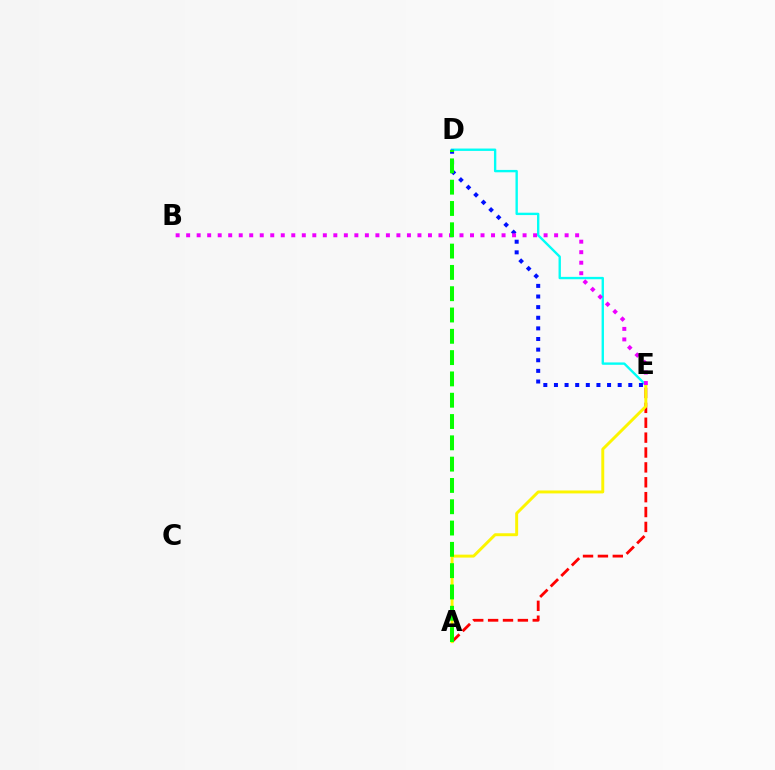{('D', 'E'): [{'color': '#00fff6', 'line_style': 'solid', 'thickness': 1.71}, {'color': '#0010ff', 'line_style': 'dotted', 'thickness': 2.89}], ('A', 'E'): [{'color': '#ff0000', 'line_style': 'dashed', 'thickness': 2.02}, {'color': '#fcf500', 'line_style': 'solid', 'thickness': 2.12}], ('B', 'E'): [{'color': '#ee00ff', 'line_style': 'dotted', 'thickness': 2.86}], ('A', 'D'): [{'color': '#08ff00', 'line_style': 'dashed', 'thickness': 2.89}]}